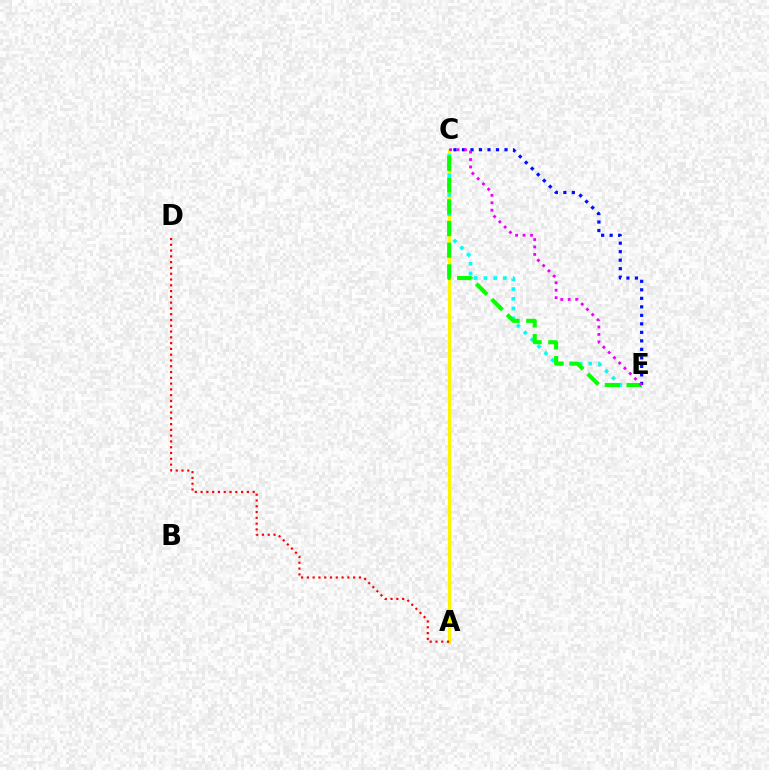{('C', 'E'): [{'color': '#0010ff', 'line_style': 'dotted', 'thickness': 2.31}, {'color': '#00fff6', 'line_style': 'dotted', 'thickness': 2.64}, {'color': '#08ff00', 'line_style': 'dashed', 'thickness': 2.95}, {'color': '#ee00ff', 'line_style': 'dotted', 'thickness': 2.02}], ('A', 'C'): [{'color': '#fcf500', 'line_style': 'solid', 'thickness': 2.27}], ('A', 'D'): [{'color': '#ff0000', 'line_style': 'dotted', 'thickness': 1.57}]}